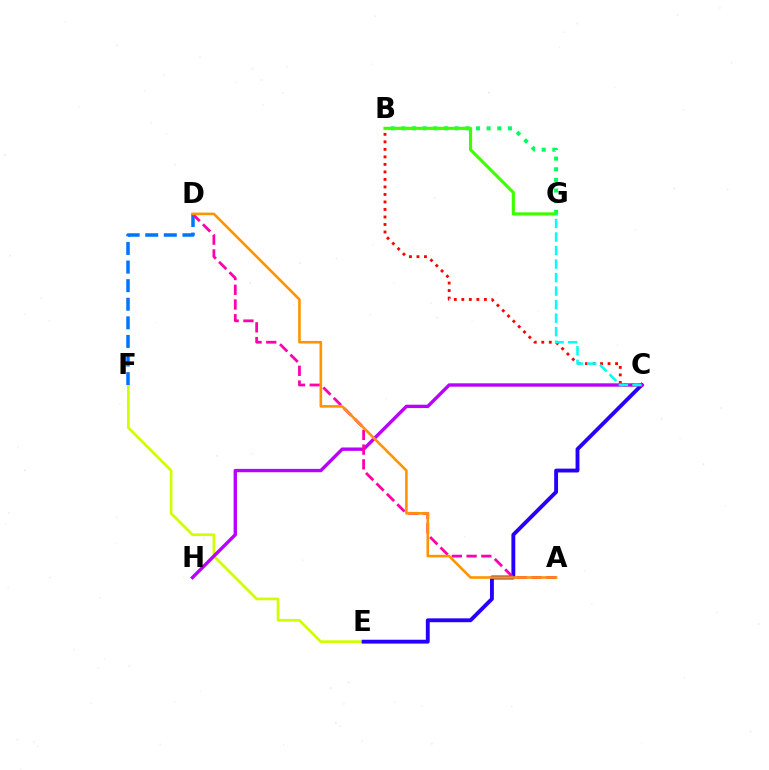{('E', 'F'): [{'color': '#d1ff00', 'line_style': 'solid', 'thickness': 1.96}], ('C', 'E'): [{'color': '#2500ff', 'line_style': 'solid', 'thickness': 2.78}], ('C', 'H'): [{'color': '#b900ff', 'line_style': 'solid', 'thickness': 2.43}], ('B', 'C'): [{'color': '#ff0000', 'line_style': 'dotted', 'thickness': 2.04}], ('B', 'G'): [{'color': '#00ff5c', 'line_style': 'dotted', 'thickness': 2.9}, {'color': '#3dff00', 'line_style': 'solid', 'thickness': 2.26}], ('D', 'F'): [{'color': '#0074ff', 'line_style': 'dashed', 'thickness': 2.53}], ('A', 'D'): [{'color': '#ff00ac', 'line_style': 'dashed', 'thickness': 2.0}, {'color': '#ff9400', 'line_style': 'solid', 'thickness': 1.87}], ('C', 'G'): [{'color': '#00fff6', 'line_style': 'dashed', 'thickness': 1.84}]}